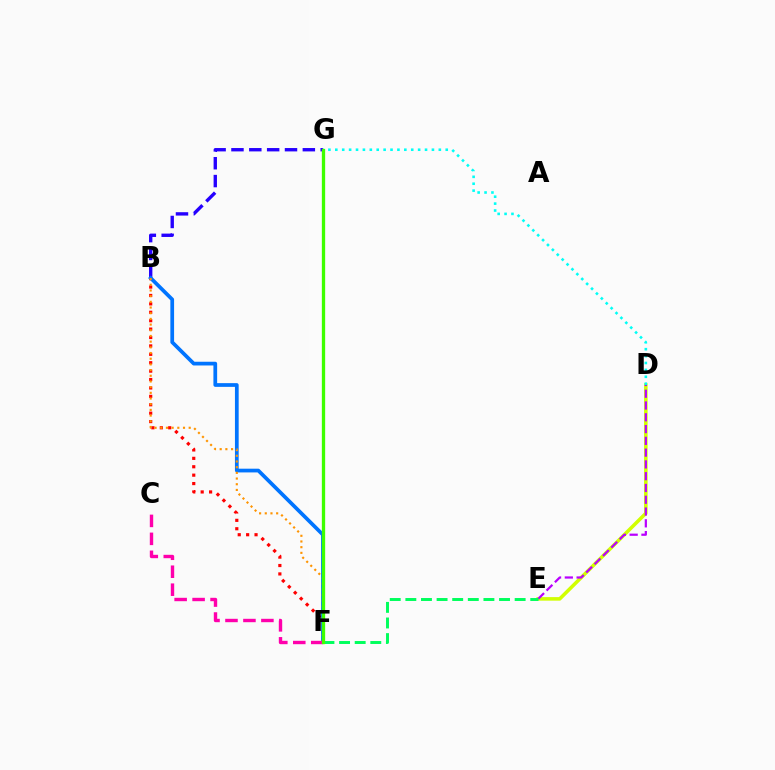{('D', 'E'): [{'color': '#d1ff00', 'line_style': 'solid', 'thickness': 2.56}, {'color': '#b900ff', 'line_style': 'dashed', 'thickness': 1.6}], ('D', 'G'): [{'color': '#00fff6', 'line_style': 'dotted', 'thickness': 1.88}], ('B', 'F'): [{'color': '#ff0000', 'line_style': 'dotted', 'thickness': 2.28}, {'color': '#0074ff', 'line_style': 'solid', 'thickness': 2.68}, {'color': '#ff9400', 'line_style': 'dotted', 'thickness': 1.55}], ('B', 'G'): [{'color': '#2500ff', 'line_style': 'dashed', 'thickness': 2.42}], ('E', 'F'): [{'color': '#00ff5c', 'line_style': 'dashed', 'thickness': 2.12}], ('C', 'F'): [{'color': '#ff00ac', 'line_style': 'dashed', 'thickness': 2.44}], ('F', 'G'): [{'color': '#3dff00', 'line_style': 'solid', 'thickness': 2.38}]}